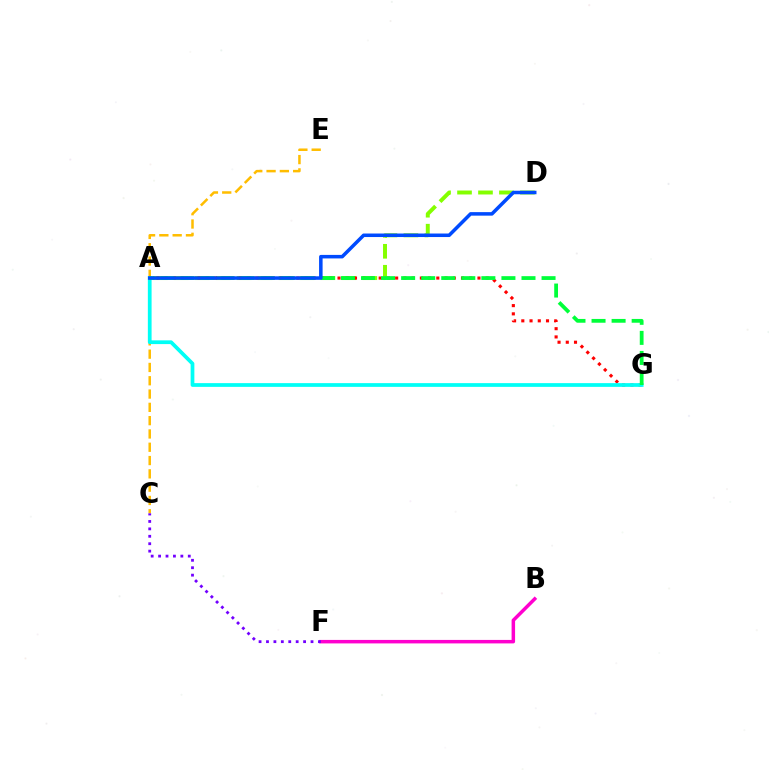{('C', 'E'): [{'color': '#ffbd00', 'line_style': 'dashed', 'thickness': 1.81}], ('B', 'F'): [{'color': '#ff00cf', 'line_style': 'solid', 'thickness': 2.51}], ('A', 'D'): [{'color': '#84ff00', 'line_style': 'dashed', 'thickness': 2.85}, {'color': '#004bff', 'line_style': 'solid', 'thickness': 2.54}], ('A', 'G'): [{'color': '#ff0000', 'line_style': 'dotted', 'thickness': 2.24}, {'color': '#00fff6', 'line_style': 'solid', 'thickness': 2.69}, {'color': '#00ff39', 'line_style': 'dashed', 'thickness': 2.73}], ('C', 'F'): [{'color': '#7200ff', 'line_style': 'dotted', 'thickness': 2.02}]}